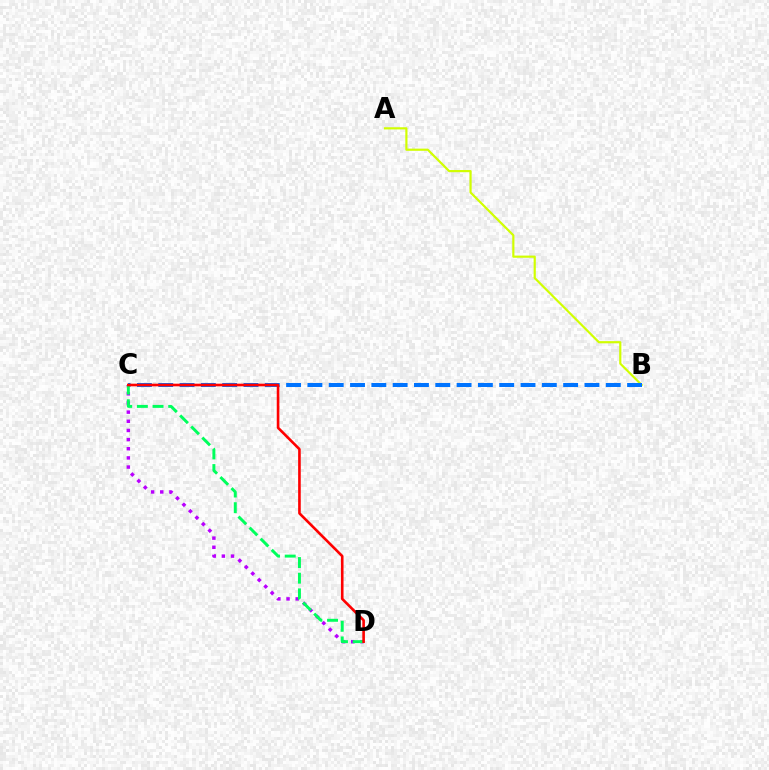{('A', 'B'): [{'color': '#d1ff00', 'line_style': 'solid', 'thickness': 1.57}], ('B', 'C'): [{'color': '#0074ff', 'line_style': 'dashed', 'thickness': 2.9}], ('C', 'D'): [{'color': '#b900ff', 'line_style': 'dotted', 'thickness': 2.49}, {'color': '#00ff5c', 'line_style': 'dashed', 'thickness': 2.13}, {'color': '#ff0000', 'line_style': 'solid', 'thickness': 1.89}]}